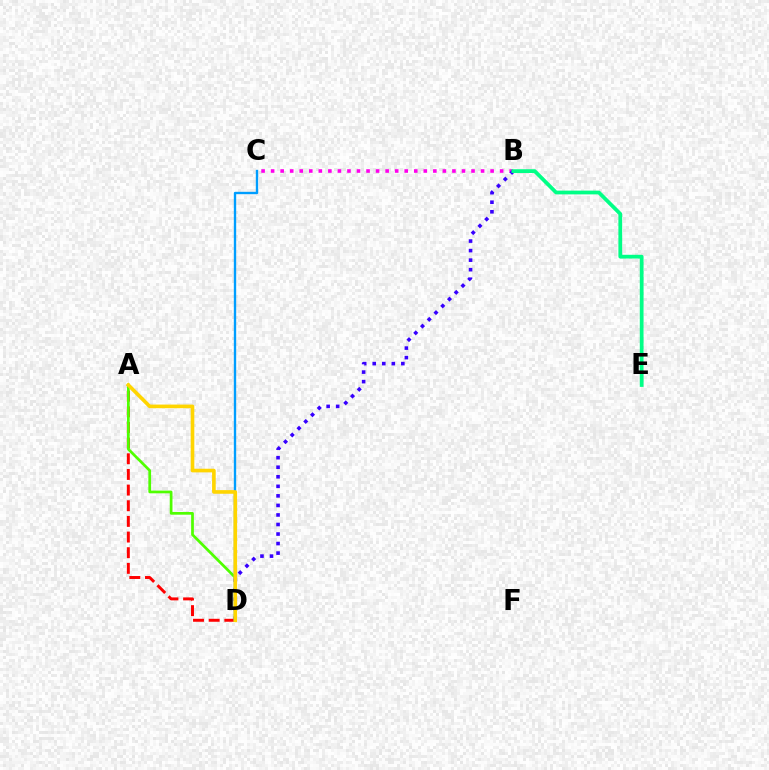{('B', 'C'): [{'color': '#ff00ed', 'line_style': 'dotted', 'thickness': 2.59}], ('A', 'D'): [{'color': '#ff0000', 'line_style': 'dashed', 'thickness': 2.13}, {'color': '#4fff00', 'line_style': 'solid', 'thickness': 1.96}, {'color': '#ffd500', 'line_style': 'solid', 'thickness': 2.62}], ('B', 'D'): [{'color': '#3700ff', 'line_style': 'dotted', 'thickness': 2.59}], ('C', 'D'): [{'color': '#009eff', 'line_style': 'solid', 'thickness': 1.7}], ('B', 'E'): [{'color': '#00ff86', 'line_style': 'solid', 'thickness': 2.71}]}